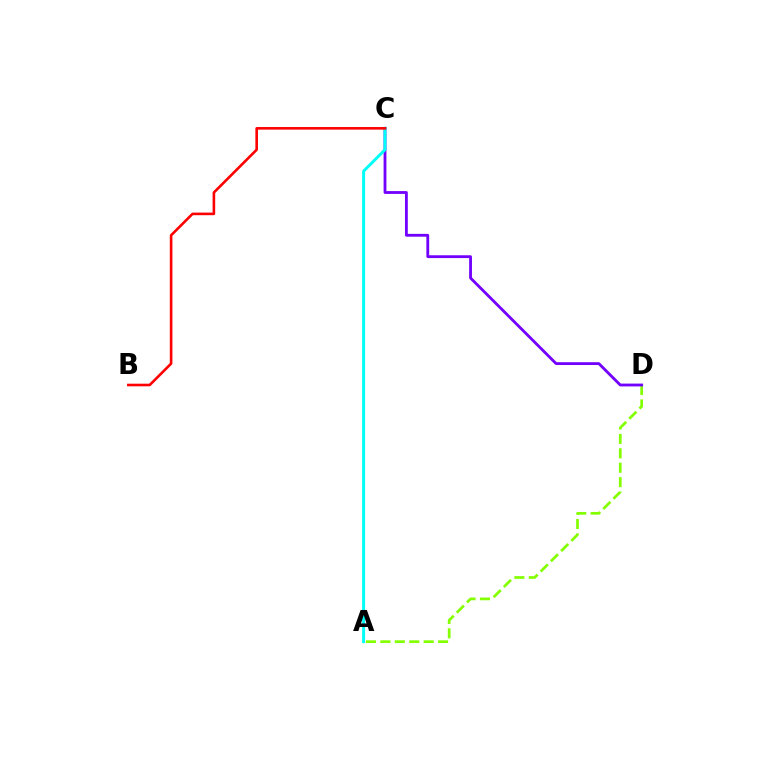{('A', 'D'): [{'color': '#84ff00', 'line_style': 'dashed', 'thickness': 1.96}], ('C', 'D'): [{'color': '#7200ff', 'line_style': 'solid', 'thickness': 2.03}], ('A', 'C'): [{'color': '#00fff6', 'line_style': 'solid', 'thickness': 2.14}], ('B', 'C'): [{'color': '#ff0000', 'line_style': 'solid', 'thickness': 1.88}]}